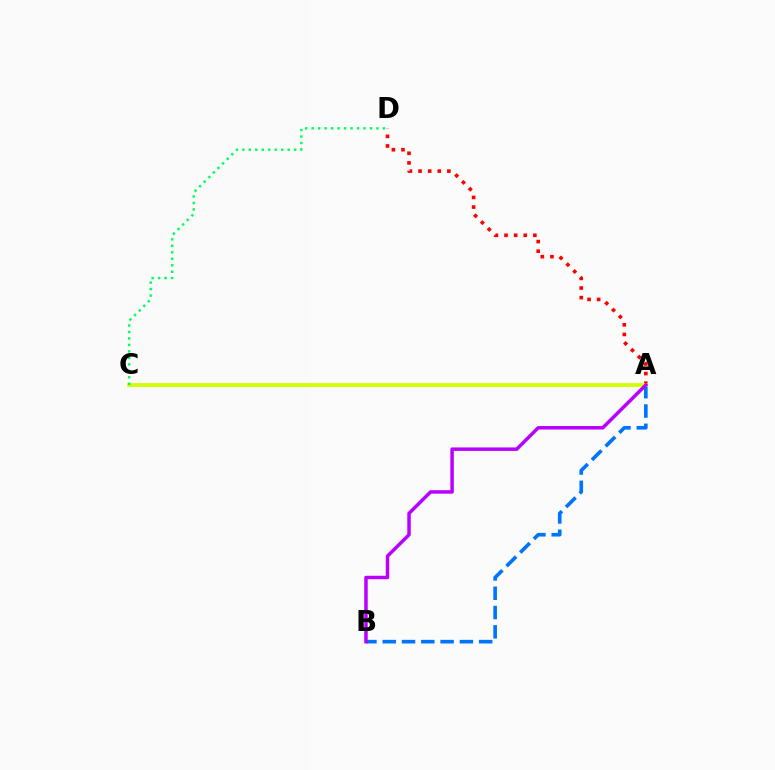{('A', 'D'): [{'color': '#ff0000', 'line_style': 'dotted', 'thickness': 2.61}], ('A', 'B'): [{'color': '#0074ff', 'line_style': 'dashed', 'thickness': 2.62}, {'color': '#b900ff', 'line_style': 'solid', 'thickness': 2.5}], ('A', 'C'): [{'color': '#d1ff00', 'line_style': 'solid', 'thickness': 2.75}], ('C', 'D'): [{'color': '#00ff5c', 'line_style': 'dotted', 'thickness': 1.76}]}